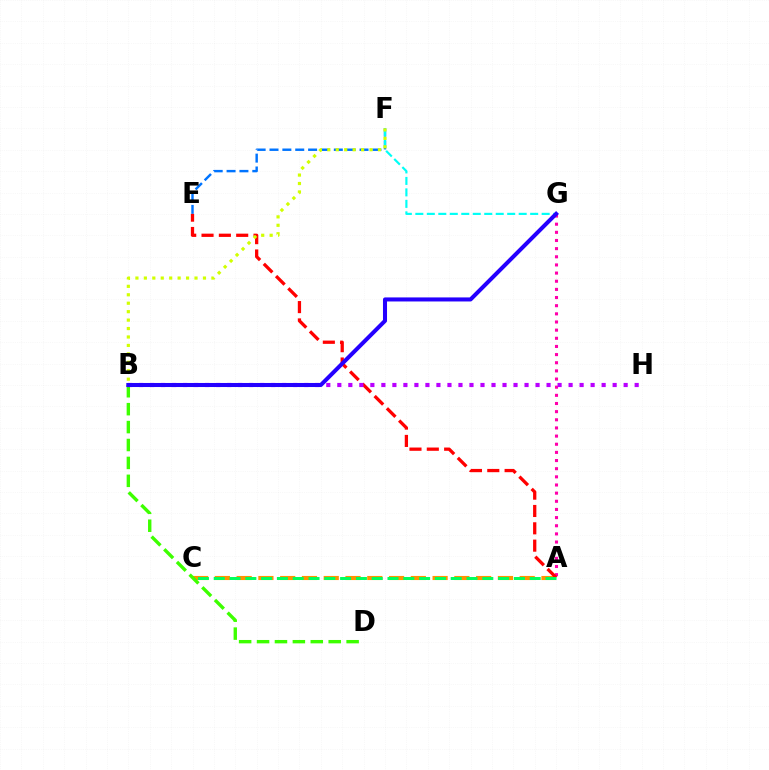{('A', 'G'): [{'color': '#ff00ac', 'line_style': 'dotted', 'thickness': 2.21}], ('A', 'C'): [{'color': '#ff9400', 'line_style': 'dashed', 'thickness': 2.96}, {'color': '#00ff5c', 'line_style': 'dashed', 'thickness': 2.15}], ('B', 'D'): [{'color': '#3dff00', 'line_style': 'dashed', 'thickness': 2.43}], ('E', 'F'): [{'color': '#0074ff', 'line_style': 'dashed', 'thickness': 1.75}], ('F', 'G'): [{'color': '#00fff6', 'line_style': 'dashed', 'thickness': 1.56}], ('A', 'E'): [{'color': '#ff0000', 'line_style': 'dashed', 'thickness': 2.35}], ('B', 'H'): [{'color': '#b900ff', 'line_style': 'dotted', 'thickness': 2.99}], ('B', 'G'): [{'color': '#2500ff', 'line_style': 'solid', 'thickness': 2.91}], ('B', 'F'): [{'color': '#d1ff00', 'line_style': 'dotted', 'thickness': 2.29}]}